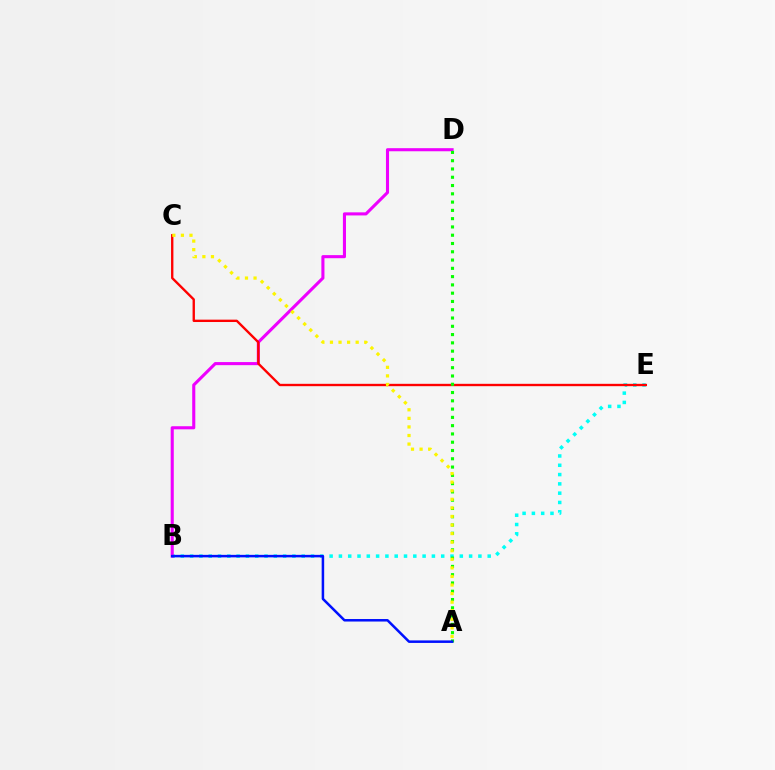{('B', 'E'): [{'color': '#00fff6', 'line_style': 'dotted', 'thickness': 2.53}], ('B', 'D'): [{'color': '#ee00ff', 'line_style': 'solid', 'thickness': 2.22}], ('C', 'E'): [{'color': '#ff0000', 'line_style': 'solid', 'thickness': 1.7}], ('A', 'D'): [{'color': '#08ff00', 'line_style': 'dotted', 'thickness': 2.25}], ('A', 'B'): [{'color': '#0010ff', 'line_style': 'solid', 'thickness': 1.81}], ('A', 'C'): [{'color': '#fcf500', 'line_style': 'dotted', 'thickness': 2.33}]}